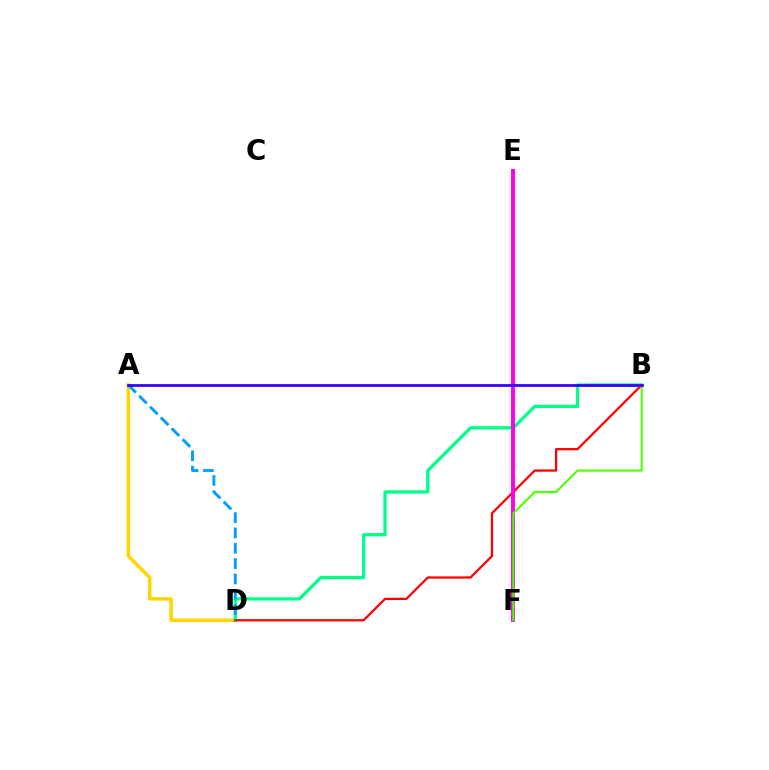{('A', 'D'): [{'color': '#ffd500', 'line_style': 'solid', 'thickness': 2.52}, {'color': '#009eff', 'line_style': 'dashed', 'thickness': 2.08}], ('B', 'D'): [{'color': '#00ff86', 'line_style': 'solid', 'thickness': 2.33}, {'color': '#ff0000', 'line_style': 'solid', 'thickness': 1.62}], ('E', 'F'): [{'color': '#ff00ed', 'line_style': 'solid', 'thickness': 2.84}], ('B', 'F'): [{'color': '#4fff00', 'line_style': 'solid', 'thickness': 1.51}], ('A', 'B'): [{'color': '#3700ff', 'line_style': 'solid', 'thickness': 2.0}]}